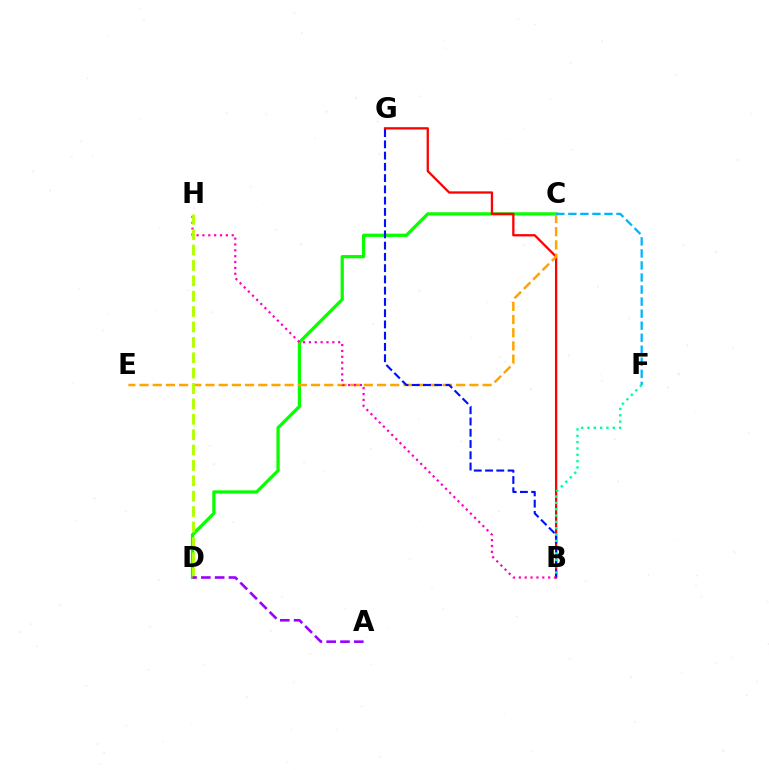{('C', 'D'): [{'color': '#08ff00', 'line_style': 'solid', 'thickness': 2.34}], ('B', 'G'): [{'color': '#ff0000', 'line_style': 'solid', 'thickness': 1.65}, {'color': '#0010ff', 'line_style': 'dashed', 'thickness': 1.53}], ('C', 'E'): [{'color': '#ffa500', 'line_style': 'dashed', 'thickness': 1.79}], ('C', 'F'): [{'color': '#00b5ff', 'line_style': 'dashed', 'thickness': 1.64}], ('B', 'H'): [{'color': '#ff00bd', 'line_style': 'dotted', 'thickness': 1.59}], ('D', 'H'): [{'color': '#b3ff00', 'line_style': 'dashed', 'thickness': 2.09}], ('A', 'D'): [{'color': '#9b00ff', 'line_style': 'dashed', 'thickness': 1.88}], ('B', 'F'): [{'color': '#00ff9d', 'line_style': 'dotted', 'thickness': 1.72}]}